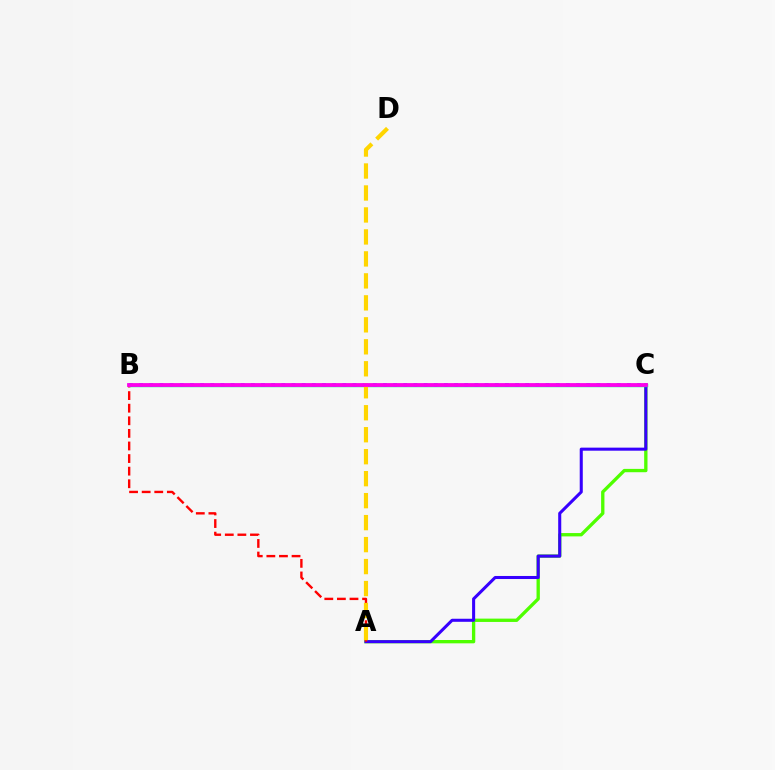{('A', 'C'): [{'color': '#4fff00', 'line_style': 'solid', 'thickness': 2.4}, {'color': '#3700ff', 'line_style': 'solid', 'thickness': 2.2}], ('B', 'C'): [{'color': '#00ff86', 'line_style': 'solid', 'thickness': 2.46}, {'color': '#009eff', 'line_style': 'dotted', 'thickness': 2.76}, {'color': '#ff00ed', 'line_style': 'solid', 'thickness': 2.72}], ('A', 'B'): [{'color': '#ff0000', 'line_style': 'dashed', 'thickness': 1.71}], ('A', 'D'): [{'color': '#ffd500', 'line_style': 'dashed', 'thickness': 2.99}]}